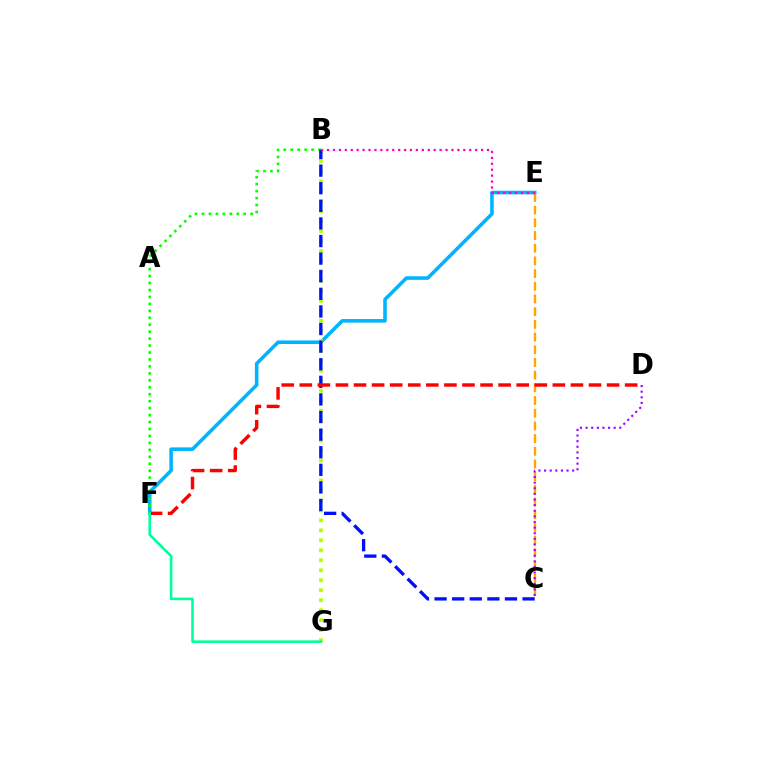{('C', 'E'): [{'color': '#ffa500', 'line_style': 'dashed', 'thickness': 1.72}], ('E', 'F'): [{'color': '#00b5ff', 'line_style': 'solid', 'thickness': 2.57}], ('B', 'G'): [{'color': '#b3ff00', 'line_style': 'dotted', 'thickness': 2.71}], ('B', 'F'): [{'color': '#08ff00', 'line_style': 'dotted', 'thickness': 1.89}], ('B', 'C'): [{'color': '#0010ff', 'line_style': 'dashed', 'thickness': 2.39}], ('B', 'E'): [{'color': '#ff00bd', 'line_style': 'dotted', 'thickness': 1.61}], ('D', 'F'): [{'color': '#ff0000', 'line_style': 'dashed', 'thickness': 2.46}], ('F', 'G'): [{'color': '#00ff9d', 'line_style': 'solid', 'thickness': 1.87}], ('C', 'D'): [{'color': '#9b00ff', 'line_style': 'dotted', 'thickness': 1.53}]}